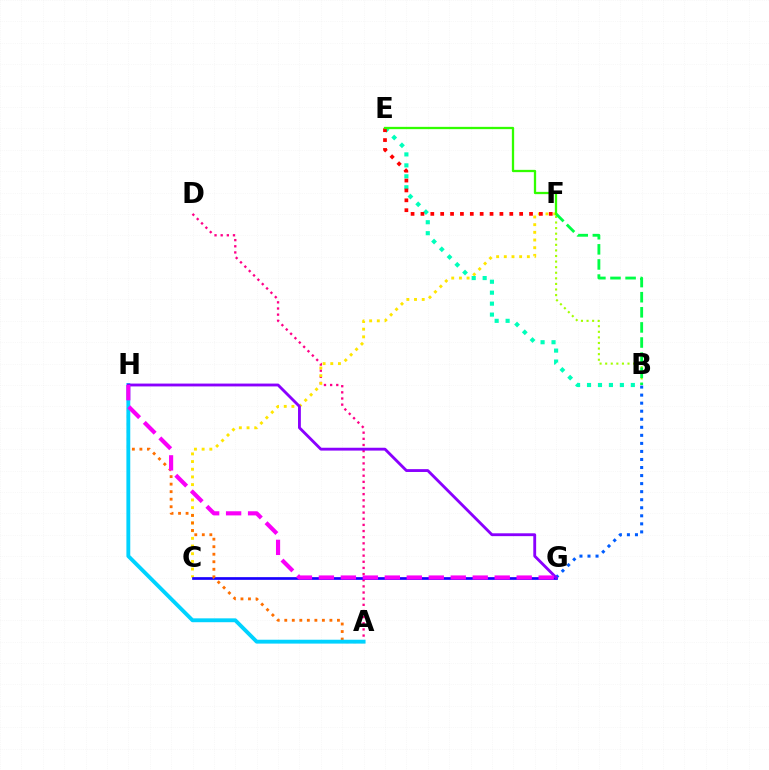{('A', 'D'): [{'color': '#ff0088', 'line_style': 'dotted', 'thickness': 1.67}], ('C', 'F'): [{'color': '#ffe600', 'line_style': 'dotted', 'thickness': 2.09}], ('C', 'G'): [{'color': '#1900ff', 'line_style': 'solid', 'thickness': 1.94}], ('B', 'F'): [{'color': '#a2ff00', 'line_style': 'dotted', 'thickness': 1.52}, {'color': '#00ff45', 'line_style': 'dashed', 'thickness': 2.05}], ('A', 'H'): [{'color': '#ff7000', 'line_style': 'dotted', 'thickness': 2.04}, {'color': '#00d3ff', 'line_style': 'solid', 'thickness': 2.78}], ('B', 'E'): [{'color': '#00ffbb', 'line_style': 'dotted', 'thickness': 2.98}], ('E', 'F'): [{'color': '#ff0000', 'line_style': 'dotted', 'thickness': 2.68}, {'color': '#31ff00', 'line_style': 'solid', 'thickness': 1.65}], ('B', 'G'): [{'color': '#005dff', 'line_style': 'dotted', 'thickness': 2.19}], ('G', 'H'): [{'color': '#8a00ff', 'line_style': 'solid', 'thickness': 2.05}, {'color': '#fa00f9', 'line_style': 'dashed', 'thickness': 2.99}]}